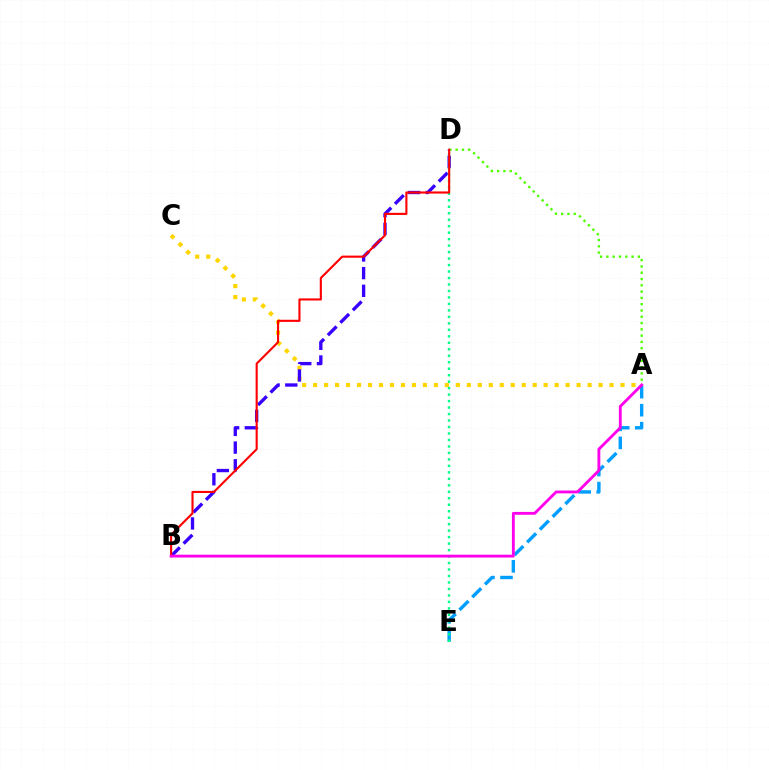{('A', 'E'): [{'color': '#009eff', 'line_style': 'dashed', 'thickness': 2.45}], ('A', 'C'): [{'color': '#ffd500', 'line_style': 'dotted', 'thickness': 2.98}], ('B', 'D'): [{'color': '#3700ff', 'line_style': 'dashed', 'thickness': 2.4}, {'color': '#ff0000', 'line_style': 'solid', 'thickness': 1.52}], ('D', 'E'): [{'color': '#00ff86', 'line_style': 'dotted', 'thickness': 1.76}], ('A', 'D'): [{'color': '#4fff00', 'line_style': 'dotted', 'thickness': 1.71}], ('A', 'B'): [{'color': '#ff00ed', 'line_style': 'solid', 'thickness': 2.05}]}